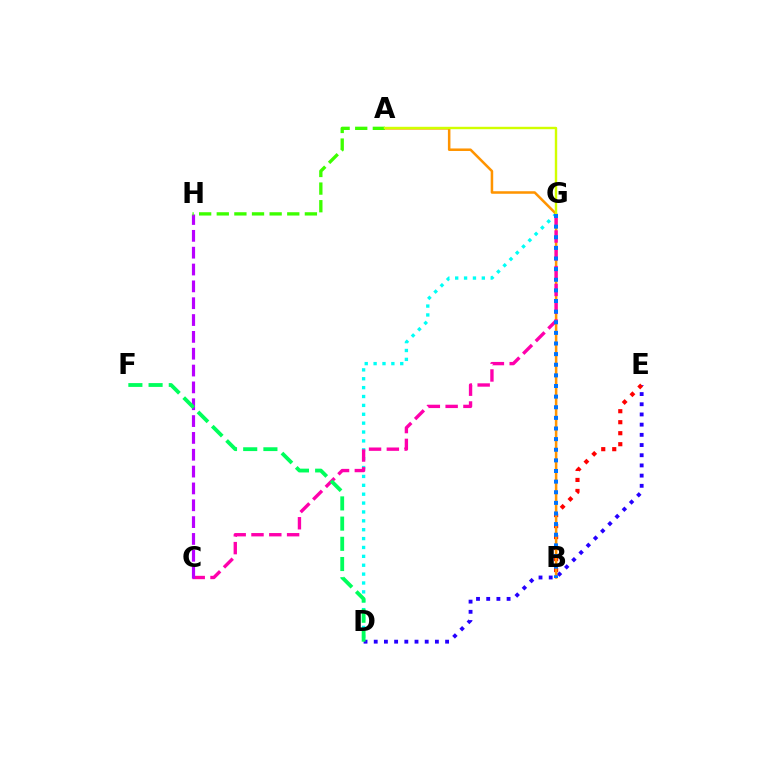{('D', 'E'): [{'color': '#2500ff', 'line_style': 'dotted', 'thickness': 2.77}], ('B', 'E'): [{'color': '#ff0000', 'line_style': 'dotted', 'thickness': 2.99}], ('D', 'G'): [{'color': '#00fff6', 'line_style': 'dotted', 'thickness': 2.41}], ('A', 'B'): [{'color': '#ff9400', 'line_style': 'solid', 'thickness': 1.82}], ('C', 'G'): [{'color': '#ff00ac', 'line_style': 'dashed', 'thickness': 2.42}], ('C', 'H'): [{'color': '#b900ff', 'line_style': 'dashed', 'thickness': 2.29}], ('A', 'H'): [{'color': '#3dff00', 'line_style': 'dashed', 'thickness': 2.39}], ('A', 'G'): [{'color': '#d1ff00', 'line_style': 'solid', 'thickness': 1.73}], ('D', 'F'): [{'color': '#00ff5c', 'line_style': 'dashed', 'thickness': 2.74}], ('B', 'G'): [{'color': '#0074ff', 'line_style': 'dotted', 'thickness': 2.89}]}